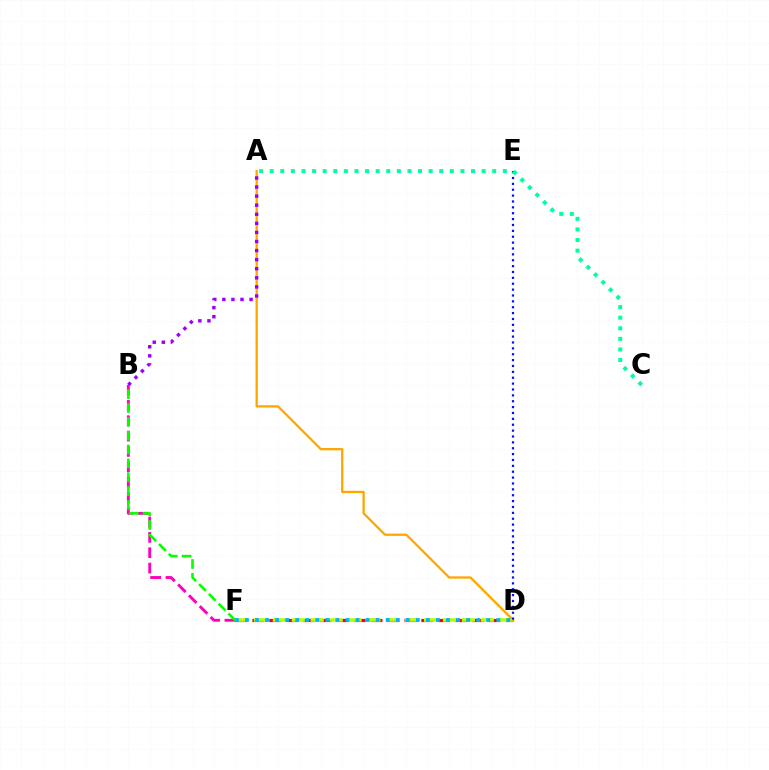{('B', 'F'): [{'color': '#ff00bd', 'line_style': 'dashed', 'thickness': 2.08}, {'color': '#08ff00', 'line_style': 'dashed', 'thickness': 1.88}], ('D', 'F'): [{'color': '#ff0000', 'line_style': 'dashed', 'thickness': 2.3}, {'color': '#b3ff00', 'line_style': 'dashed', 'thickness': 2.57}, {'color': '#00b5ff', 'line_style': 'dotted', 'thickness': 2.73}], ('A', 'D'): [{'color': '#ffa500', 'line_style': 'solid', 'thickness': 1.64}], ('A', 'B'): [{'color': '#9b00ff', 'line_style': 'dotted', 'thickness': 2.47}], ('D', 'E'): [{'color': '#0010ff', 'line_style': 'dotted', 'thickness': 1.6}], ('A', 'C'): [{'color': '#00ff9d', 'line_style': 'dotted', 'thickness': 2.88}]}